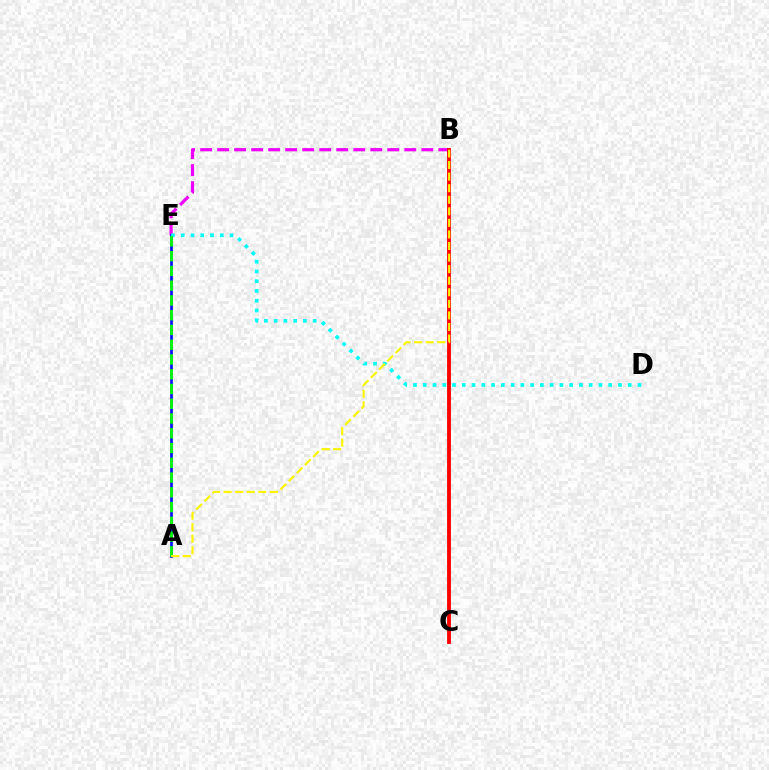{('B', 'E'): [{'color': '#ee00ff', 'line_style': 'dashed', 'thickness': 2.31}], ('B', 'C'): [{'color': '#ff0000', 'line_style': 'solid', 'thickness': 2.77}], ('A', 'E'): [{'color': '#0010ff', 'line_style': 'solid', 'thickness': 1.96}, {'color': '#08ff00', 'line_style': 'dashed', 'thickness': 2.01}], ('D', 'E'): [{'color': '#00fff6', 'line_style': 'dotted', 'thickness': 2.65}], ('A', 'B'): [{'color': '#fcf500', 'line_style': 'dashed', 'thickness': 1.57}]}